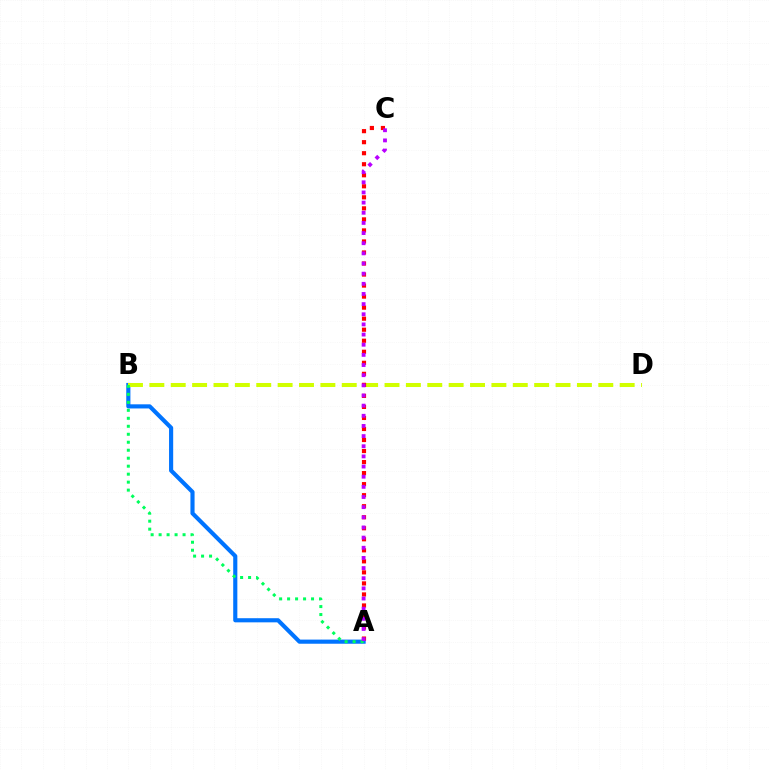{('A', 'B'): [{'color': '#0074ff', 'line_style': 'solid', 'thickness': 2.98}, {'color': '#00ff5c', 'line_style': 'dotted', 'thickness': 2.17}], ('B', 'D'): [{'color': '#d1ff00', 'line_style': 'dashed', 'thickness': 2.9}], ('A', 'C'): [{'color': '#ff0000', 'line_style': 'dotted', 'thickness': 3.0}, {'color': '#b900ff', 'line_style': 'dotted', 'thickness': 2.76}]}